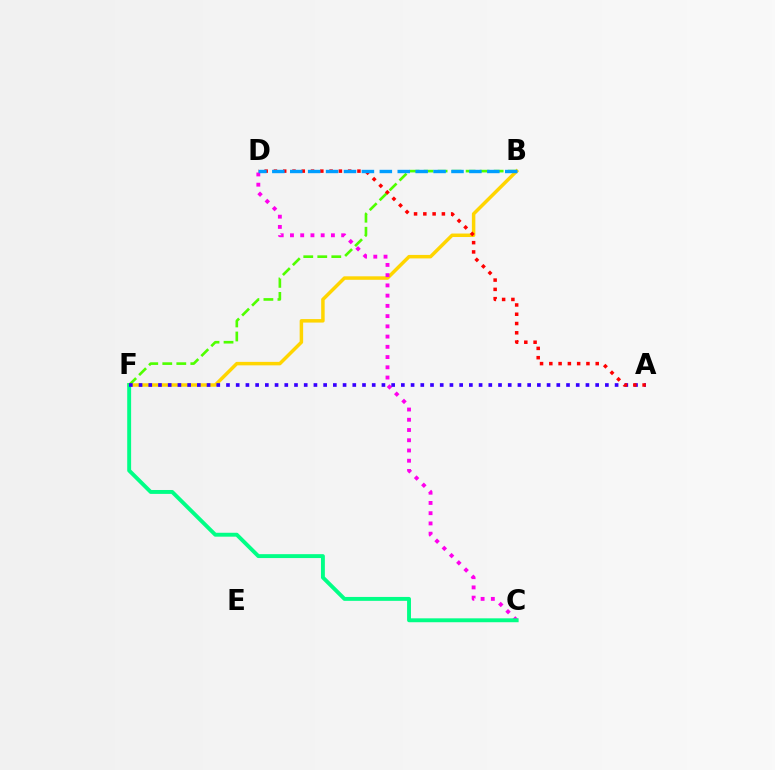{('B', 'F'): [{'color': '#ffd500', 'line_style': 'solid', 'thickness': 2.51}, {'color': '#4fff00', 'line_style': 'dashed', 'thickness': 1.9}], ('C', 'D'): [{'color': '#ff00ed', 'line_style': 'dotted', 'thickness': 2.78}], ('C', 'F'): [{'color': '#00ff86', 'line_style': 'solid', 'thickness': 2.81}], ('A', 'F'): [{'color': '#3700ff', 'line_style': 'dotted', 'thickness': 2.64}], ('A', 'D'): [{'color': '#ff0000', 'line_style': 'dotted', 'thickness': 2.52}], ('B', 'D'): [{'color': '#009eff', 'line_style': 'dashed', 'thickness': 2.43}]}